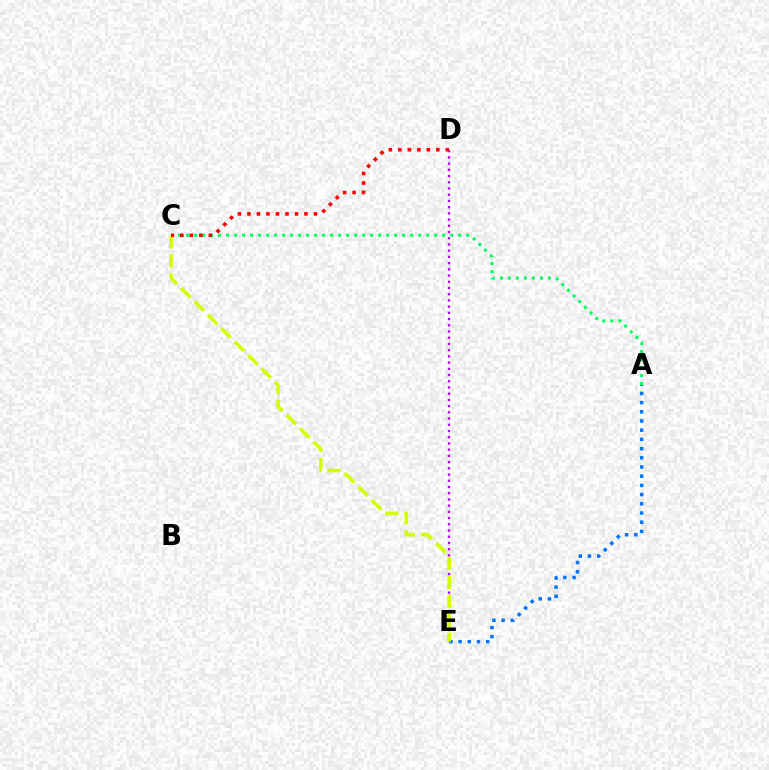{('A', 'C'): [{'color': '#00ff5c', 'line_style': 'dotted', 'thickness': 2.17}], ('D', 'E'): [{'color': '#b900ff', 'line_style': 'dotted', 'thickness': 1.69}], ('A', 'E'): [{'color': '#0074ff', 'line_style': 'dotted', 'thickness': 2.5}], ('C', 'E'): [{'color': '#d1ff00', 'line_style': 'dashed', 'thickness': 2.58}], ('C', 'D'): [{'color': '#ff0000', 'line_style': 'dotted', 'thickness': 2.58}]}